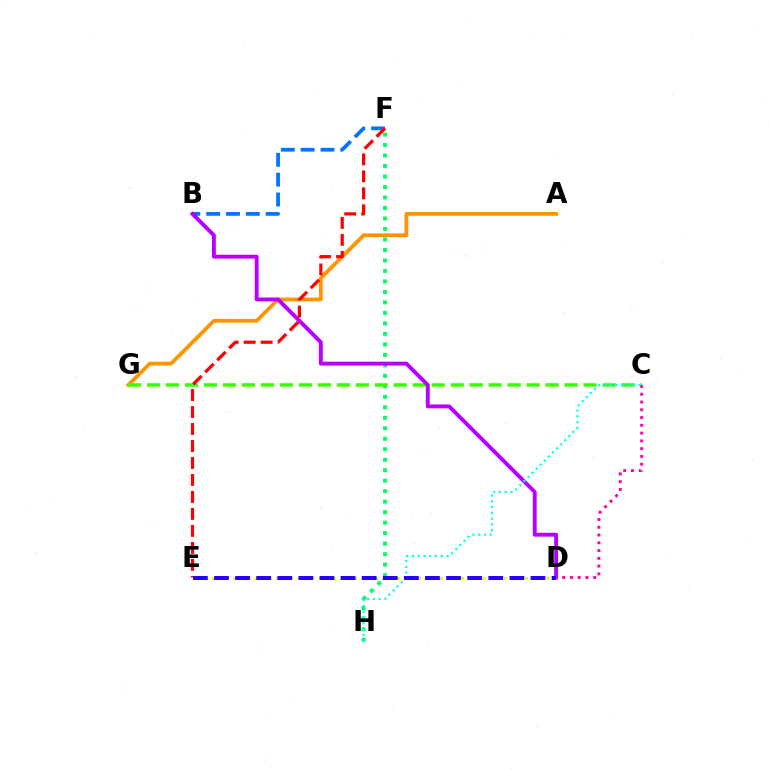{('D', 'E'): [{'color': '#d1ff00', 'line_style': 'dotted', 'thickness': 1.93}, {'color': '#2500ff', 'line_style': 'dashed', 'thickness': 2.87}], ('A', 'G'): [{'color': '#ff9400', 'line_style': 'solid', 'thickness': 2.72}], ('B', 'F'): [{'color': '#0074ff', 'line_style': 'dashed', 'thickness': 2.69}], ('F', 'H'): [{'color': '#00ff5c', 'line_style': 'dotted', 'thickness': 2.85}], ('C', 'G'): [{'color': '#3dff00', 'line_style': 'dashed', 'thickness': 2.58}], ('B', 'D'): [{'color': '#b900ff', 'line_style': 'solid', 'thickness': 2.79}], ('E', 'F'): [{'color': '#ff0000', 'line_style': 'dashed', 'thickness': 2.31}], ('C', 'D'): [{'color': '#ff00ac', 'line_style': 'dotted', 'thickness': 2.11}], ('C', 'H'): [{'color': '#00fff6', 'line_style': 'dotted', 'thickness': 1.57}]}